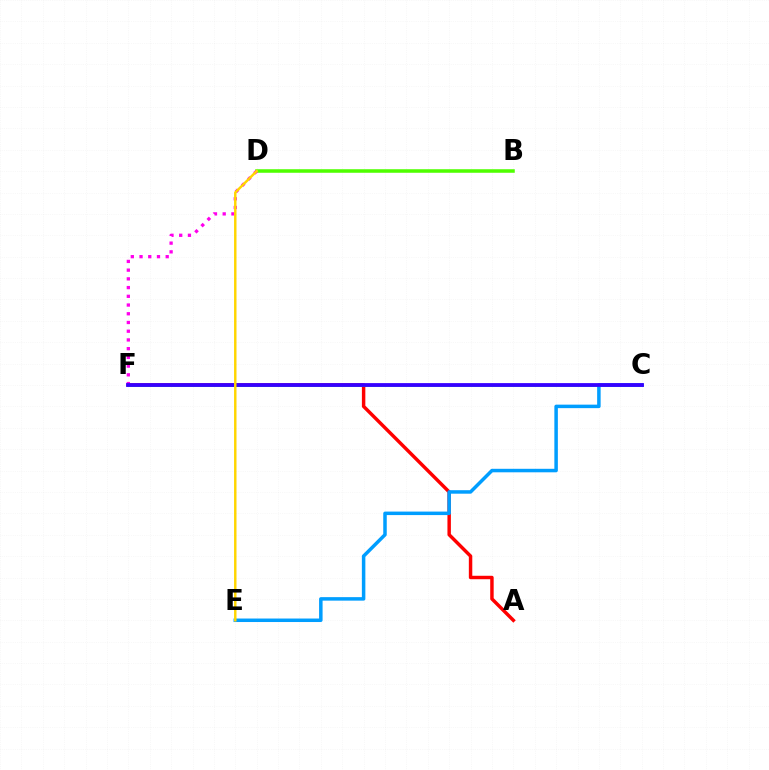{('A', 'F'): [{'color': '#ff0000', 'line_style': 'solid', 'thickness': 2.48}], ('C', 'F'): [{'color': '#00ff86', 'line_style': 'solid', 'thickness': 1.86}, {'color': '#3700ff', 'line_style': 'solid', 'thickness': 2.73}], ('C', 'E'): [{'color': '#009eff', 'line_style': 'solid', 'thickness': 2.52}], ('B', 'D'): [{'color': '#4fff00', 'line_style': 'solid', 'thickness': 2.55}], ('D', 'F'): [{'color': '#ff00ed', 'line_style': 'dotted', 'thickness': 2.37}], ('D', 'E'): [{'color': '#ffd500', 'line_style': 'solid', 'thickness': 1.76}]}